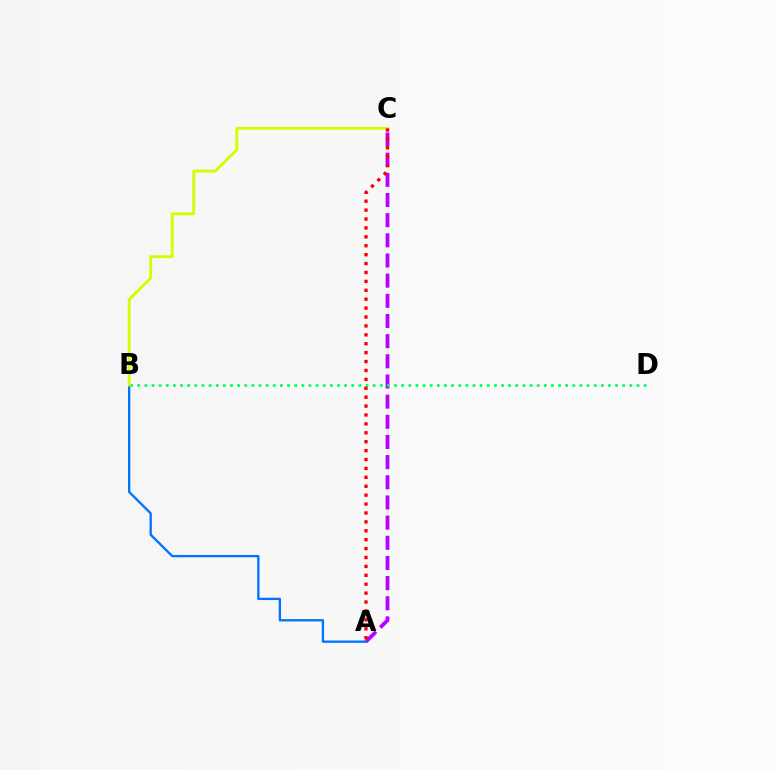{('A', 'C'): [{'color': '#b900ff', 'line_style': 'dashed', 'thickness': 2.74}, {'color': '#ff0000', 'line_style': 'dotted', 'thickness': 2.42}], ('A', 'B'): [{'color': '#0074ff', 'line_style': 'solid', 'thickness': 1.68}], ('B', 'D'): [{'color': '#00ff5c', 'line_style': 'dotted', 'thickness': 1.94}], ('B', 'C'): [{'color': '#d1ff00', 'line_style': 'solid', 'thickness': 2.07}]}